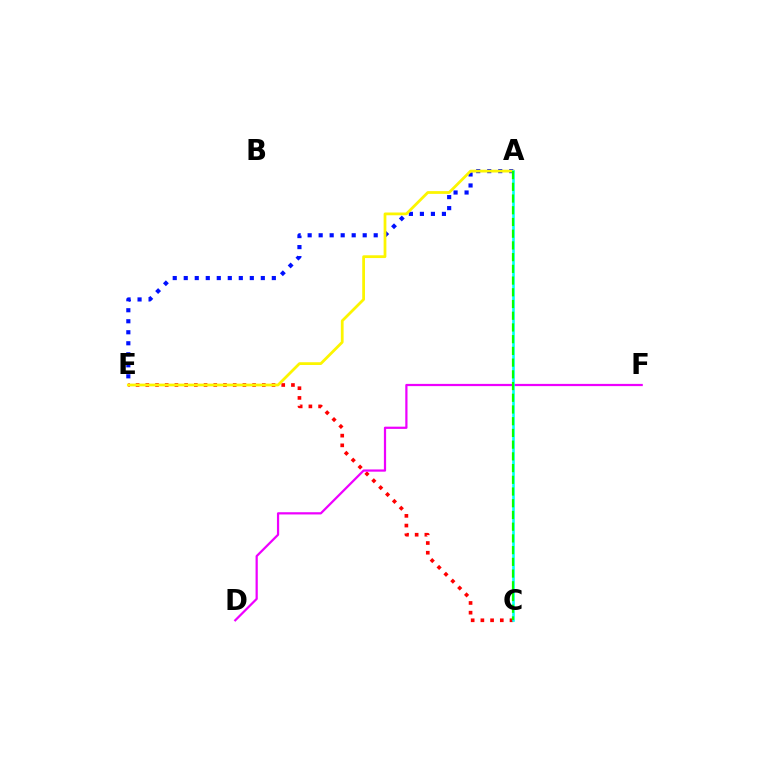{('C', 'E'): [{'color': '#ff0000', 'line_style': 'dotted', 'thickness': 2.64}], ('A', 'E'): [{'color': '#0010ff', 'line_style': 'dotted', 'thickness': 2.99}, {'color': '#fcf500', 'line_style': 'solid', 'thickness': 1.99}], ('D', 'F'): [{'color': '#ee00ff', 'line_style': 'solid', 'thickness': 1.6}], ('A', 'C'): [{'color': '#00fff6', 'line_style': 'solid', 'thickness': 1.87}, {'color': '#08ff00', 'line_style': 'dashed', 'thickness': 1.59}]}